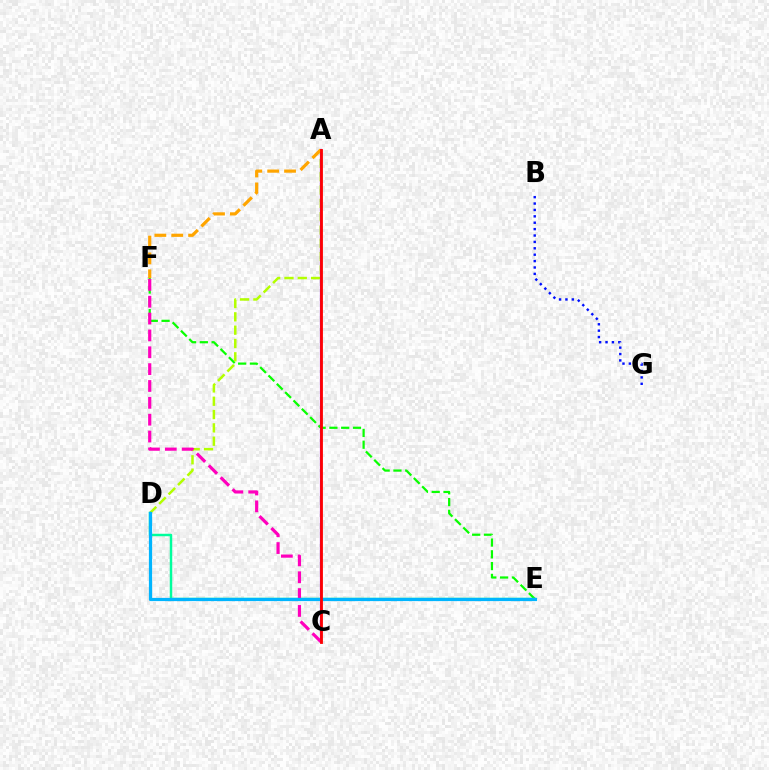{('E', 'F'): [{'color': '#08ff00', 'line_style': 'dashed', 'thickness': 1.6}], ('A', 'D'): [{'color': '#b3ff00', 'line_style': 'dashed', 'thickness': 1.81}], ('B', 'G'): [{'color': '#0010ff', 'line_style': 'dotted', 'thickness': 1.74}], ('D', 'E'): [{'color': '#00ff9d', 'line_style': 'solid', 'thickness': 1.78}, {'color': '#00b5ff', 'line_style': 'solid', 'thickness': 2.32}], ('A', 'C'): [{'color': '#9b00ff', 'line_style': 'solid', 'thickness': 1.57}, {'color': '#ff0000', 'line_style': 'solid', 'thickness': 2.02}], ('C', 'F'): [{'color': '#ff00bd', 'line_style': 'dashed', 'thickness': 2.29}], ('A', 'F'): [{'color': '#ffa500', 'line_style': 'dashed', 'thickness': 2.29}]}